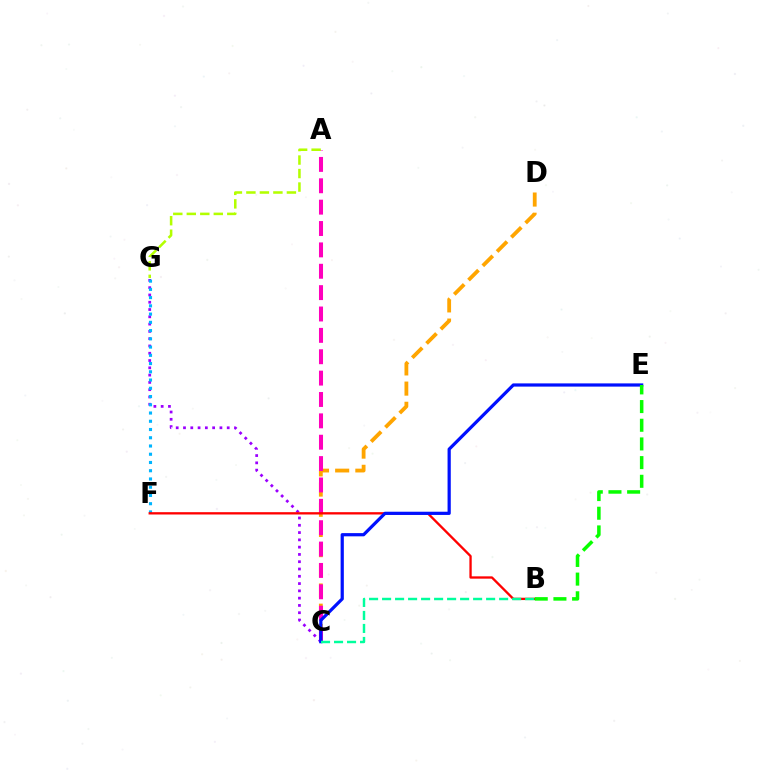{('C', 'D'): [{'color': '#ffa500', 'line_style': 'dashed', 'thickness': 2.74}], ('A', 'C'): [{'color': '#ff00bd', 'line_style': 'dashed', 'thickness': 2.9}], ('C', 'G'): [{'color': '#9b00ff', 'line_style': 'dotted', 'thickness': 1.98}], ('A', 'G'): [{'color': '#b3ff00', 'line_style': 'dashed', 'thickness': 1.83}], ('F', 'G'): [{'color': '#00b5ff', 'line_style': 'dotted', 'thickness': 2.24}], ('B', 'F'): [{'color': '#ff0000', 'line_style': 'solid', 'thickness': 1.67}], ('C', 'E'): [{'color': '#0010ff', 'line_style': 'solid', 'thickness': 2.32}], ('B', 'C'): [{'color': '#00ff9d', 'line_style': 'dashed', 'thickness': 1.77}], ('B', 'E'): [{'color': '#08ff00', 'line_style': 'dashed', 'thickness': 2.54}]}